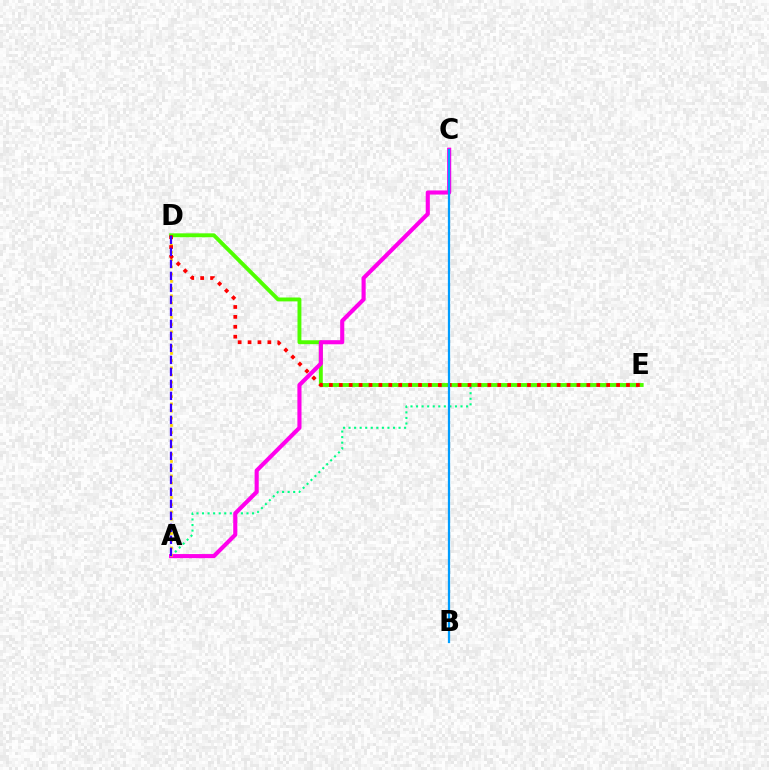{('A', 'E'): [{'color': '#00ff86', 'line_style': 'dotted', 'thickness': 1.51}], ('D', 'E'): [{'color': '#4fff00', 'line_style': 'solid', 'thickness': 2.8}, {'color': '#ff0000', 'line_style': 'dotted', 'thickness': 2.69}], ('A', 'C'): [{'color': '#ff00ed', 'line_style': 'solid', 'thickness': 2.96}], ('A', 'D'): [{'color': '#ffd500', 'line_style': 'dotted', 'thickness': 1.96}, {'color': '#3700ff', 'line_style': 'dashed', 'thickness': 1.63}], ('B', 'C'): [{'color': '#009eff', 'line_style': 'solid', 'thickness': 1.62}]}